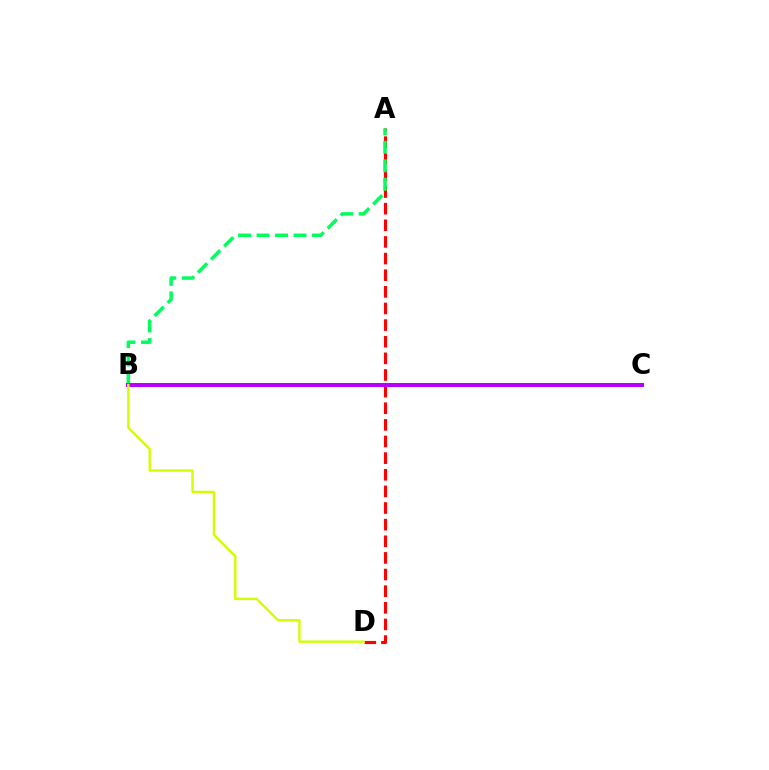{('A', 'D'): [{'color': '#ff0000', 'line_style': 'dashed', 'thickness': 2.26}], ('A', 'B'): [{'color': '#00ff5c', 'line_style': 'dashed', 'thickness': 2.51}], ('B', 'C'): [{'color': '#0074ff', 'line_style': 'dotted', 'thickness': 1.97}, {'color': '#b900ff', 'line_style': 'solid', 'thickness': 2.9}], ('B', 'D'): [{'color': '#d1ff00', 'line_style': 'solid', 'thickness': 1.72}]}